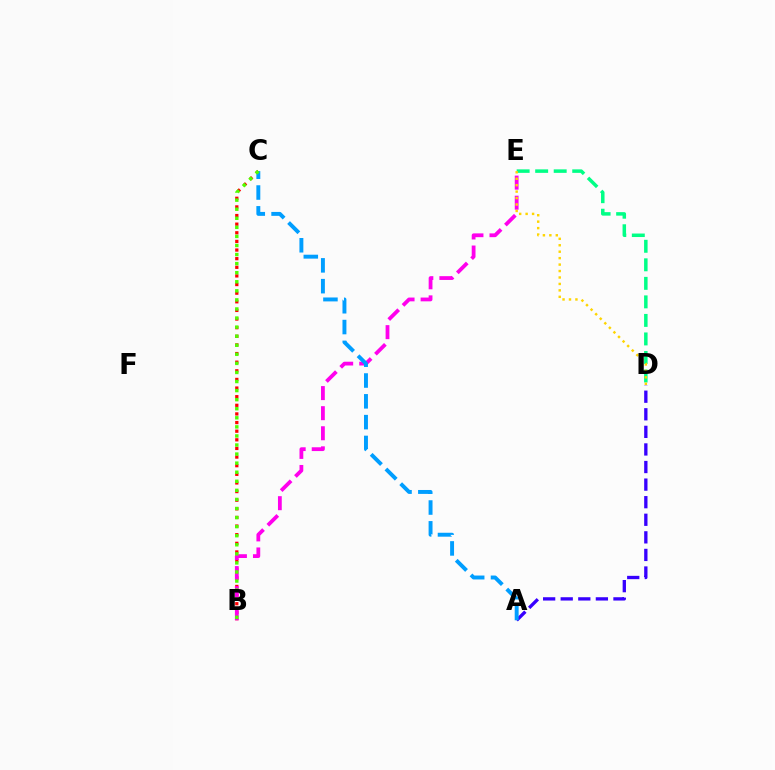{('B', 'C'): [{'color': '#ff0000', 'line_style': 'dotted', 'thickness': 2.34}, {'color': '#4fff00', 'line_style': 'dotted', 'thickness': 2.46}], ('B', 'E'): [{'color': '#ff00ed', 'line_style': 'dashed', 'thickness': 2.73}], ('D', 'E'): [{'color': '#00ff86', 'line_style': 'dashed', 'thickness': 2.52}, {'color': '#ffd500', 'line_style': 'dotted', 'thickness': 1.75}], ('A', 'D'): [{'color': '#3700ff', 'line_style': 'dashed', 'thickness': 2.39}], ('A', 'C'): [{'color': '#009eff', 'line_style': 'dashed', 'thickness': 2.83}]}